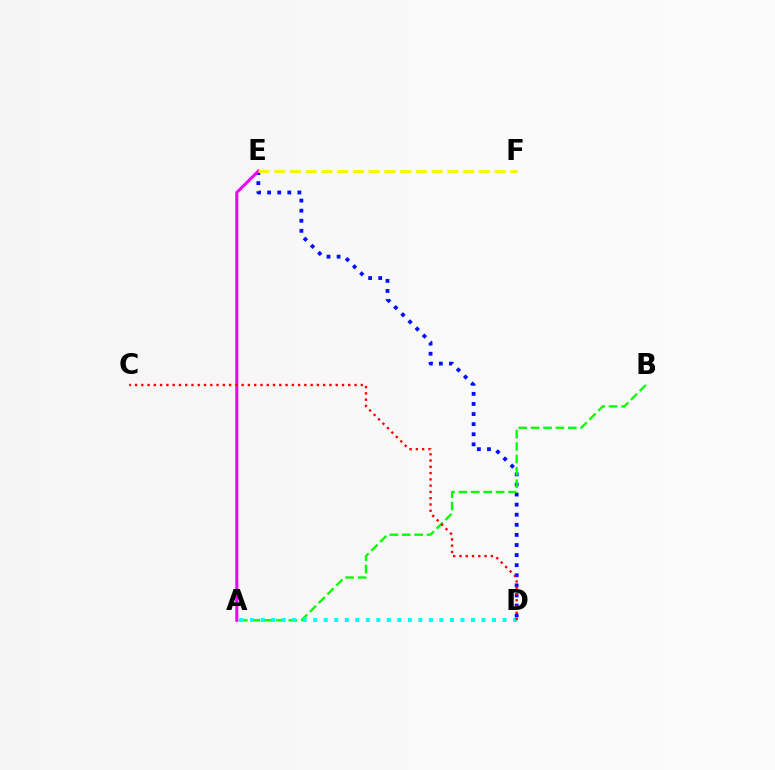{('D', 'E'): [{'color': '#0010ff', 'line_style': 'dotted', 'thickness': 2.74}], ('A', 'B'): [{'color': '#08ff00', 'line_style': 'dashed', 'thickness': 1.68}], ('A', 'D'): [{'color': '#00fff6', 'line_style': 'dotted', 'thickness': 2.86}], ('A', 'E'): [{'color': '#ee00ff', 'line_style': 'solid', 'thickness': 2.2}], ('C', 'D'): [{'color': '#ff0000', 'line_style': 'dotted', 'thickness': 1.7}], ('E', 'F'): [{'color': '#fcf500', 'line_style': 'dashed', 'thickness': 2.14}]}